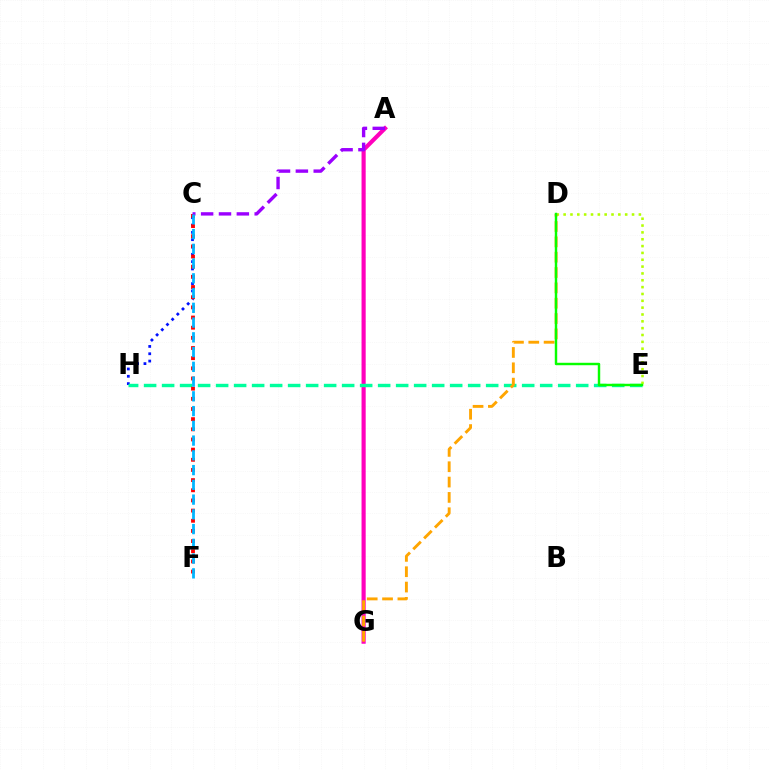{('C', 'H'): [{'color': '#0010ff', 'line_style': 'dotted', 'thickness': 1.99}], ('A', 'G'): [{'color': '#ff00bd', 'line_style': 'solid', 'thickness': 2.99}], ('E', 'H'): [{'color': '#00ff9d', 'line_style': 'dashed', 'thickness': 2.45}], ('D', 'E'): [{'color': '#b3ff00', 'line_style': 'dotted', 'thickness': 1.86}, {'color': '#08ff00', 'line_style': 'solid', 'thickness': 1.76}], ('D', 'G'): [{'color': '#ffa500', 'line_style': 'dashed', 'thickness': 2.08}], ('C', 'F'): [{'color': '#ff0000', 'line_style': 'dotted', 'thickness': 2.76}, {'color': '#00b5ff', 'line_style': 'dashed', 'thickness': 2.0}], ('A', 'C'): [{'color': '#9b00ff', 'line_style': 'dashed', 'thickness': 2.43}]}